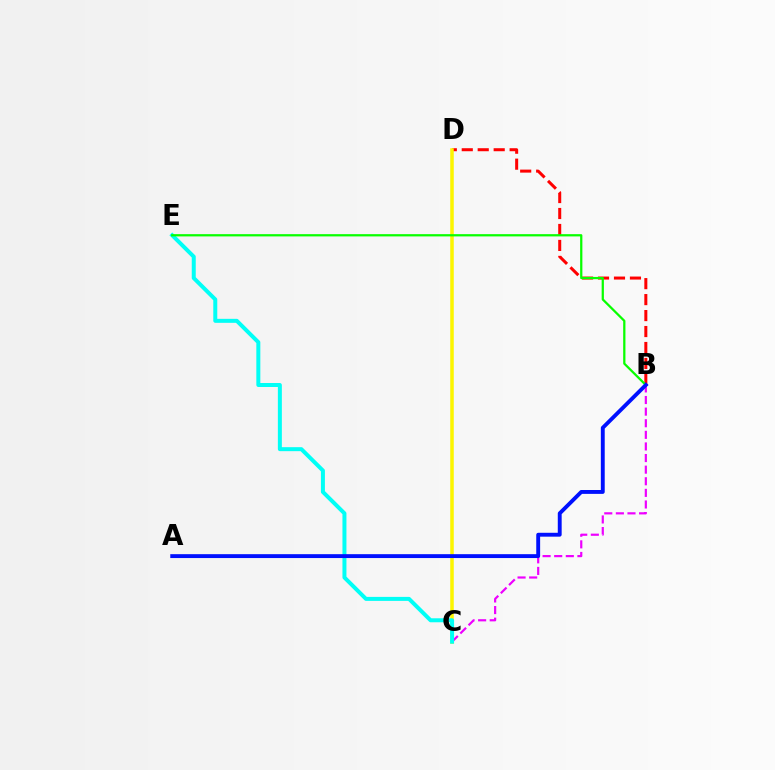{('B', 'C'): [{'color': '#ee00ff', 'line_style': 'dashed', 'thickness': 1.58}], ('B', 'D'): [{'color': '#ff0000', 'line_style': 'dashed', 'thickness': 2.17}], ('C', 'D'): [{'color': '#fcf500', 'line_style': 'solid', 'thickness': 2.53}], ('C', 'E'): [{'color': '#00fff6', 'line_style': 'solid', 'thickness': 2.87}], ('B', 'E'): [{'color': '#08ff00', 'line_style': 'solid', 'thickness': 1.62}], ('A', 'B'): [{'color': '#0010ff', 'line_style': 'solid', 'thickness': 2.79}]}